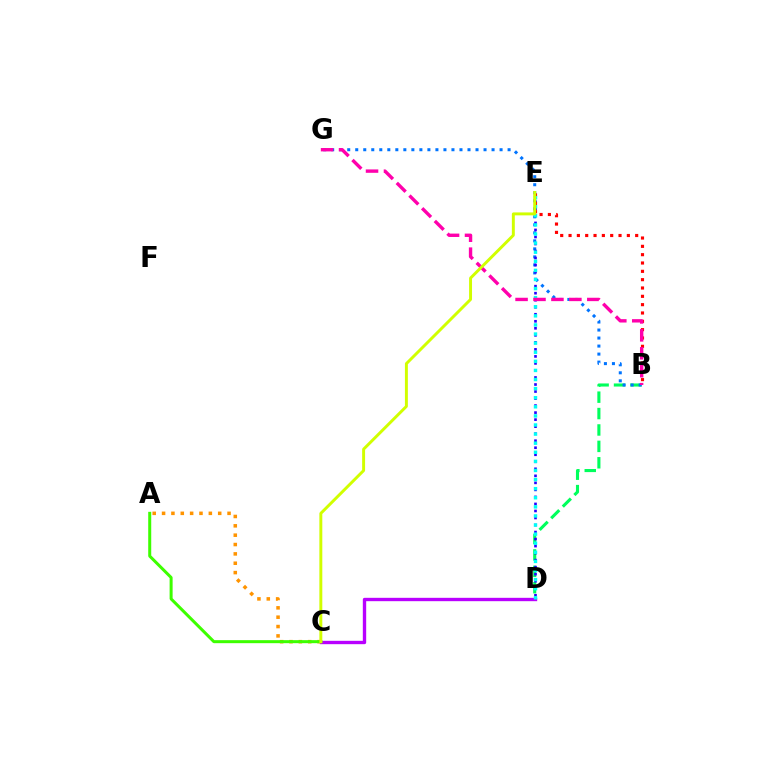{('B', 'D'): [{'color': '#00ff5c', 'line_style': 'dashed', 'thickness': 2.23}], ('C', 'D'): [{'color': '#b900ff', 'line_style': 'solid', 'thickness': 2.42}], ('B', 'G'): [{'color': '#0074ff', 'line_style': 'dotted', 'thickness': 2.18}, {'color': '#ff00ac', 'line_style': 'dashed', 'thickness': 2.44}], ('D', 'E'): [{'color': '#2500ff', 'line_style': 'dotted', 'thickness': 1.91}, {'color': '#00fff6', 'line_style': 'dotted', 'thickness': 2.47}], ('B', 'E'): [{'color': '#ff0000', 'line_style': 'dotted', 'thickness': 2.26}], ('A', 'C'): [{'color': '#ff9400', 'line_style': 'dotted', 'thickness': 2.54}, {'color': '#3dff00', 'line_style': 'solid', 'thickness': 2.17}], ('C', 'E'): [{'color': '#d1ff00', 'line_style': 'solid', 'thickness': 2.12}]}